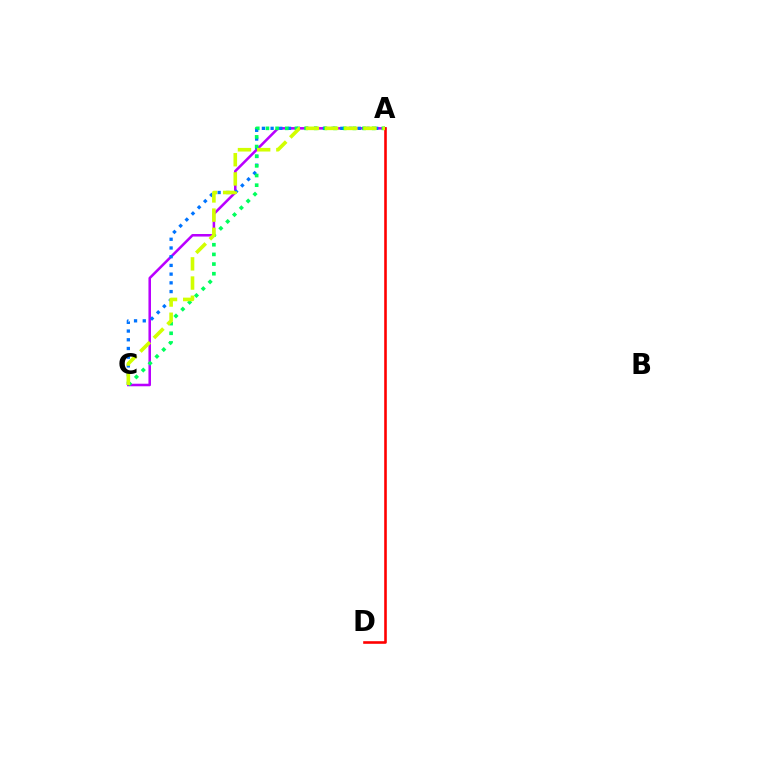{('A', 'C'): [{'color': '#b900ff', 'line_style': 'solid', 'thickness': 1.84}, {'color': '#0074ff', 'line_style': 'dotted', 'thickness': 2.37}, {'color': '#00ff5c', 'line_style': 'dotted', 'thickness': 2.62}, {'color': '#d1ff00', 'line_style': 'dashed', 'thickness': 2.61}], ('A', 'D'): [{'color': '#ff0000', 'line_style': 'solid', 'thickness': 1.88}]}